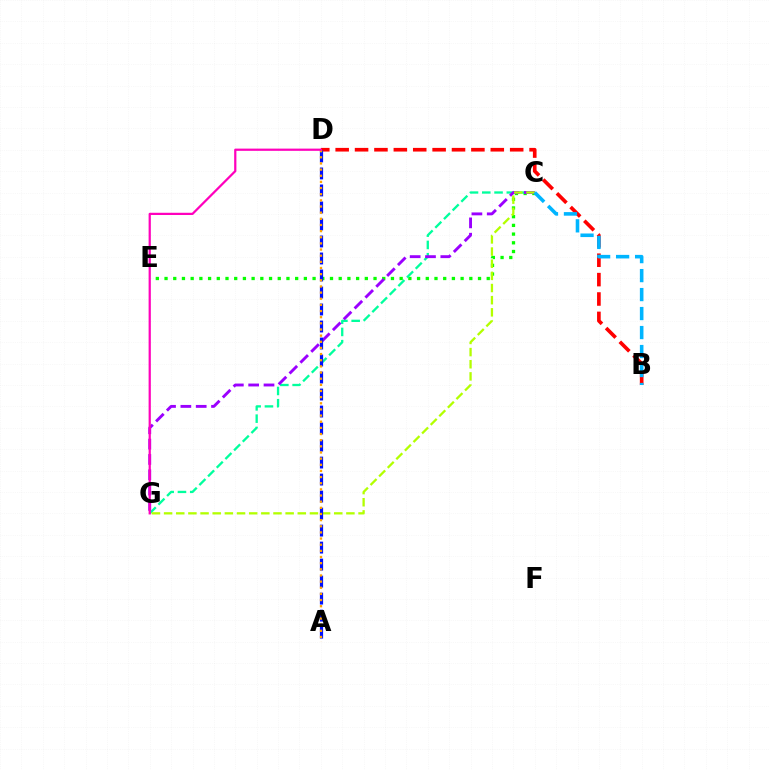{('C', 'E'): [{'color': '#08ff00', 'line_style': 'dotted', 'thickness': 2.37}], ('C', 'G'): [{'color': '#00ff9d', 'line_style': 'dashed', 'thickness': 1.67}, {'color': '#9b00ff', 'line_style': 'dashed', 'thickness': 2.08}, {'color': '#b3ff00', 'line_style': 'dashed', 'thickness': 1.65}], ('B', 'D'): [{'color': '#ff0000', 'line_style': 'dashed', 'thickness': 2.63}], ('A', 'D'): [{'color': '#0010ff', 'line_style': 'dashed', 'thickness': 2.31}, {'color': '#ffa500', 'line_style': 'dotted', 'thickness': 1.67}], ('D', 'G'): [{'color': '#ff00bd', 'line_style': 'solid', 'thickness': 1.61}], ('B', 'C'): [{'color': '#00b5ff', 'line_style': 'dashed', 'thickness': 2.58}]}